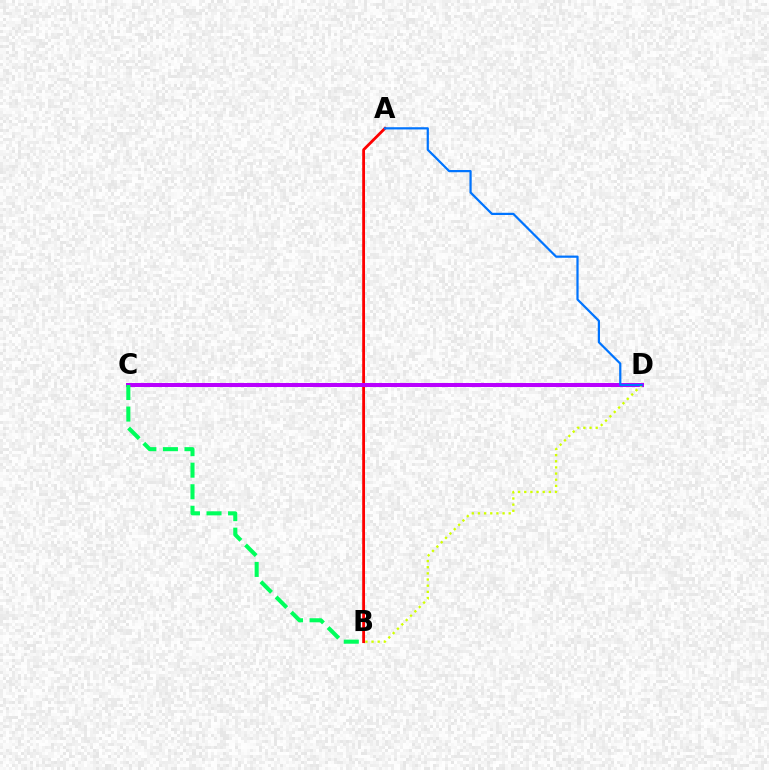{('A', 'B'): [{'color': '#ff0000', 'line_style': 'solid', 'thickness': 2.02}], ('C', 'D'): [{'color': '#b900ff', 'line_style': 'solid', 'thickness': 2.87}], ('B', 'D'): [{'color': '#d1ff00', 'line_style': 'dotted', 'thickness': 1.67}], ('B', 'C'): [{'color': '#00ff5c', 'line_style': 'dashed', 'thickness': 2.93}], ('A', 'D'): [{'color': '#0074ff', 'line_style': 'solid', 'thickness': 1.6}]}